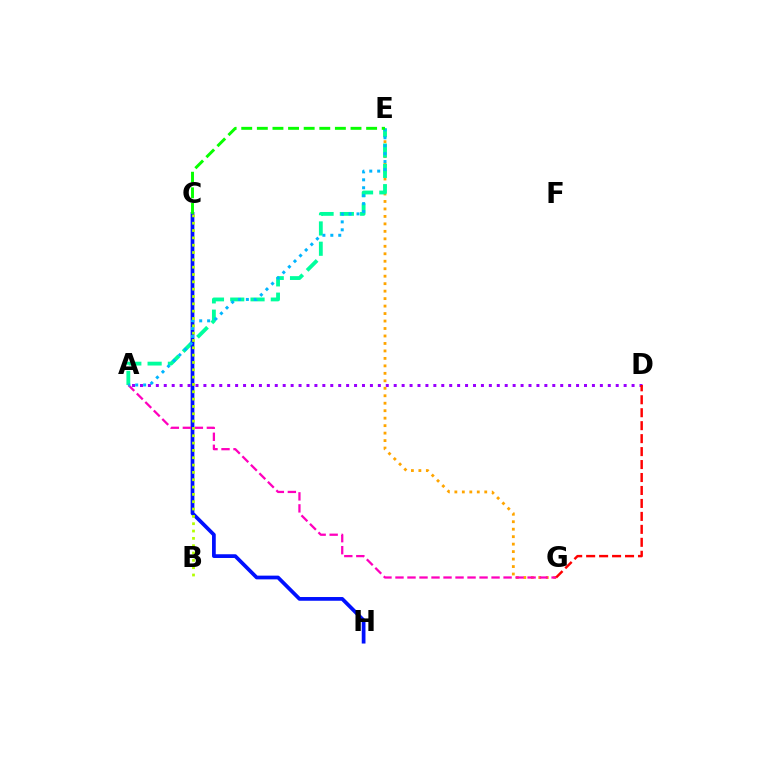{('A', 'D'): [{'color': '#9b00ff', 'line_style': 'dotted', 'thickness': 2.15}], ('E', 'G'): [{'color': '#ffa500', 'line_style': 'dotted', 'thickness': 2.03}], ('A', 'E'): [{'color': '#00ff9d', 'line_style': 'dashed', 'thickness': 2.76}, {'color': '#00b5ff', 'line_style': 'dotted', 'thickness': 2.15}], ('C', 'H'): [{'color': '#0010ff', 'line_style': 'solid', 'thickness': 2.69}], ('A', 'G'): [{'color': '#ff00bd', 'line_style': 'dashed', 'thickness': 1.63}], ('B', 'C'): [{'color': '#b3ff00', 'line_style': 'dotted', 'thickness': 1.99}], ('C', 'E'): [{'color': '#08ff00', 'line_style': 'dashed', 'thickness': 2.12}], ('D', 'G'): [{'color': '#ff0000', 'line_style': 'dashed', 'thickness': 1.76}]}